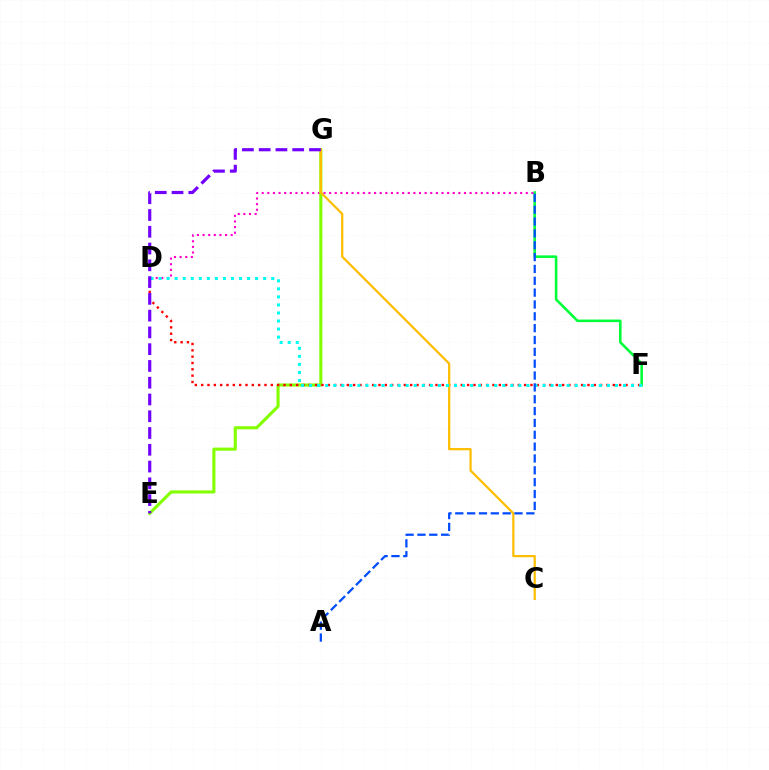{('B', 'F'): [{'color': '#00ff39', 'line_style': 'solid', 'thickness': 1.86}], ('B', 'D'): [{'color': '#ff00cf', 'line_style': 'dotted', 'thickness': 1.53}], ('E', 'G'): [{'color': '#84ff00', 'line_style': 'solid', 'thickness': 2.23}, {'color': '#7200ff', 'line_style': 'dashed', 'thickness': 2.28}], ('D', 'F'): [{'color': '#ff0000', 'line_style': 'dotted', 'thickness': 1.72}, {'color': '#00fff6', 'line_style': 'dotted', 'thickness': 2.19}], ('C', 'G'): [{'color': '#ffbd00', 'line_style': 'solid', 'thickness': 1.6}], ('A', 'B'): [{'color': '#004bff', 'line_style': 'dashed', 'thickness': 1.61}]}